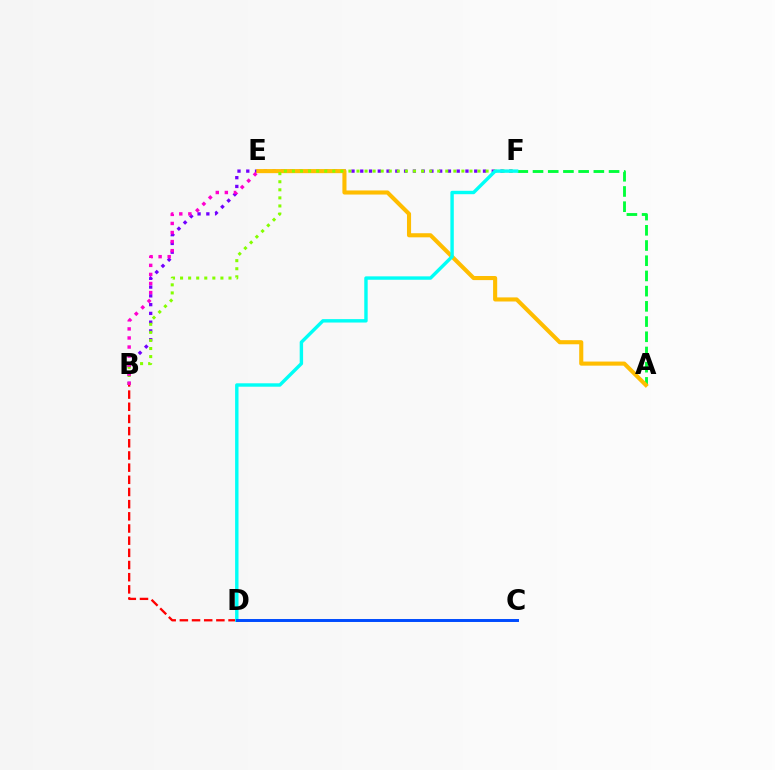{('B', 'F'): [{'color': '#7200ff', 'line_style': 'dotted', 'thickness': 2.38}, {'color': '#84ff00', 'line_style': 'dotted', 'thickness': 2.19}], ('B', 'D'): [{'color': '#ff0000', 'line_style': 'dashed', 'thickness': 1.65}], ('A', 'F'): [{'color': '#00ff39', 'line_style': 'dashed', 'thickness': 2.07}], ('A', 'E'): [{'color': '#ffbd00', 'line_style': 'solid', 'thickness': 2.95}], ('B', 'E'): [{'color': '#ff00cf', 'line_style': 'dotted', 'thickness': 2.46}], ('D', 'F'): [{'color': '#00fff6', 'line_style': 'solid', 'thickness': 2.45}], ('C', 'D'): [{'color': '#004bff', 'line_style': 'solid', 'thickness': 2.13}]}